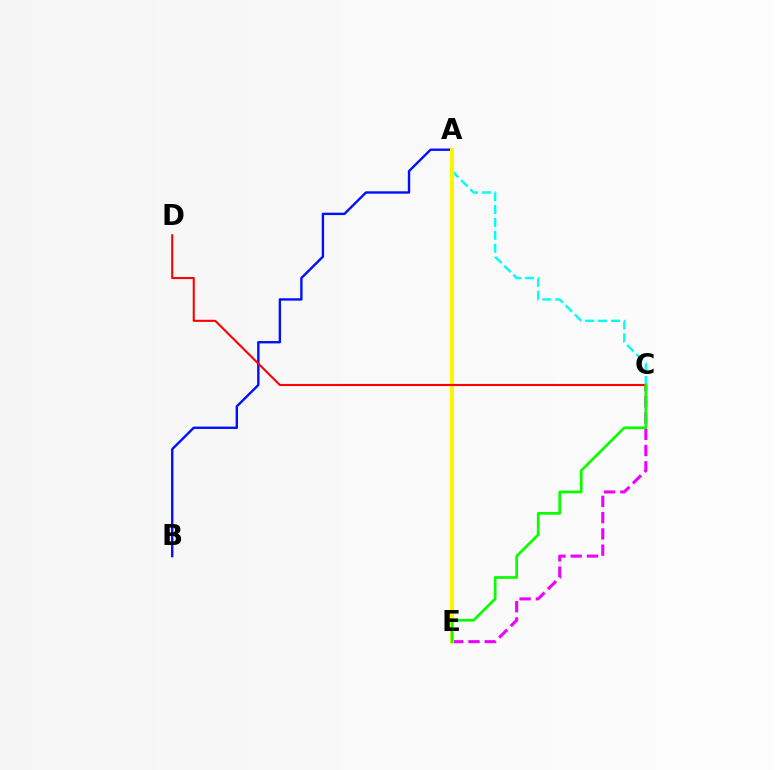{('A', 'B'): [{'color': '#0010ff', 'line_style': 'solid', 'thickness': 1.72}], ('C', 'E'): [{'color': '#ee00ff', 'line_style': 'dashed', 'thickness': 2.21}, {'color': '#08ff00', 'line_style': 'solid', 'thickness': 1.95}], ('A', 'C'): [{'color': '#00fff6', 'line_style': 'dashed', 'thickness': 1.75}], ('A', 'E'): [{'color': '#fcf500', 'line_style': 'solid', 'thickness': 2.93}], ('C', 'D'): [{'color': '#ff0000', 'line_style': 'solid', 'thickness': 1.51}]}